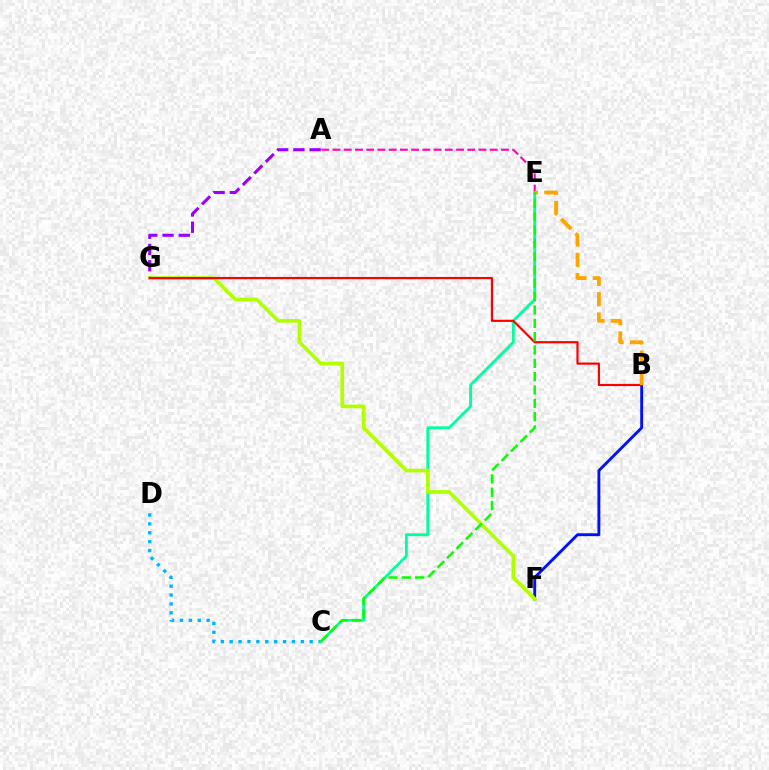{('B', 'F'): [{'color': '#0010ff', 'line_style': 'solid', 'thickness': 2.07}], ('C', 'D'): [{'color': '#00b5ff', 'line_style': 'dotted', 'thickness': 2.42}], ('A', 'E'): [{'color': '#ff00bd', 'line_style': 'dashed', 'thickness': 1.53}], ('A', 'G'): [{'color': '#9b00ff', 'line_style': 'dashed', 'thickness': 2.21}], ('C', 'E'): [{'color': '#00ff9d', 'line_style': 'solid', 'thickness': 2.03}, {'color': '#08ff00', 'line_style': 'dashed', 'thickness': 1.81}], ('F', 'G'): [{'color': '#b3ff00', 'line_style': 'solid', 'thickness': 2.65}], ('B', 'G'): [{'color': '#ff0000', 'line_style': 'solid', 'thickness': 1.57}], ('B', 'E'): [{'color': '#ffa500', 'line_style': 'dashed', 'thickness': 2.75}]}